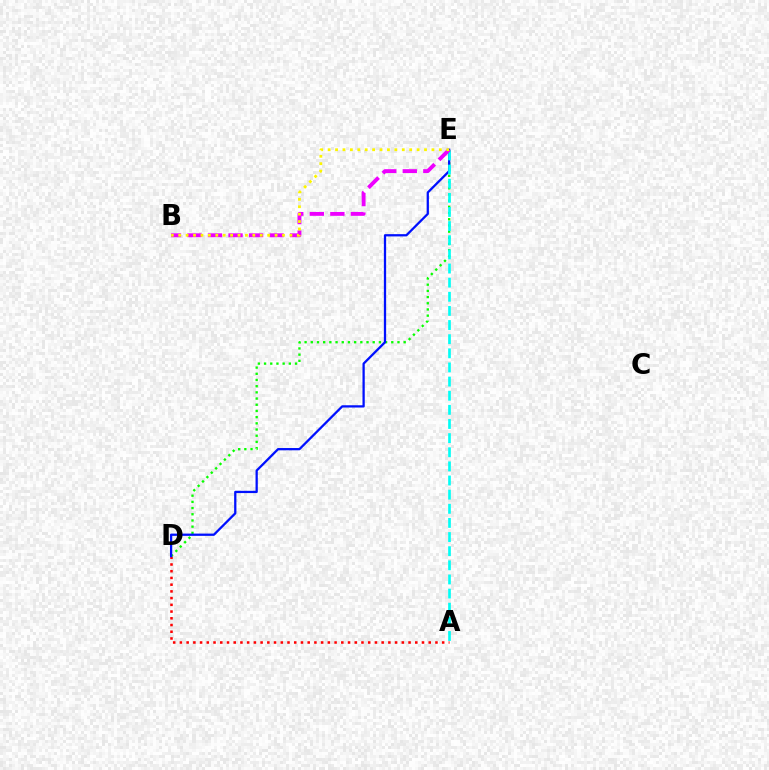{('A', 'D'): [{'color': '#ff0000', 'line_style': 'dotted', 'thickness': 1.83}], ('D', 'E'): [{'color': '#08ff00', 'line_style': 'dotted', 'thickness': 1.68}, {'color': '#0010ff', 'line_style': 'solid', 'thickness': 1.63}], ('A', 'E'): [{'color': '#00fff6', 'line_style': 'dashed', 'thickness': 1.92}], ('B', 'E'): [{'color': '#ee00ff', 'line_style': 'dashed', 'thickness': 2.79}, {'color': '#fcf500', 'line_style': 'dotted', 'thickness': 2.01}]}